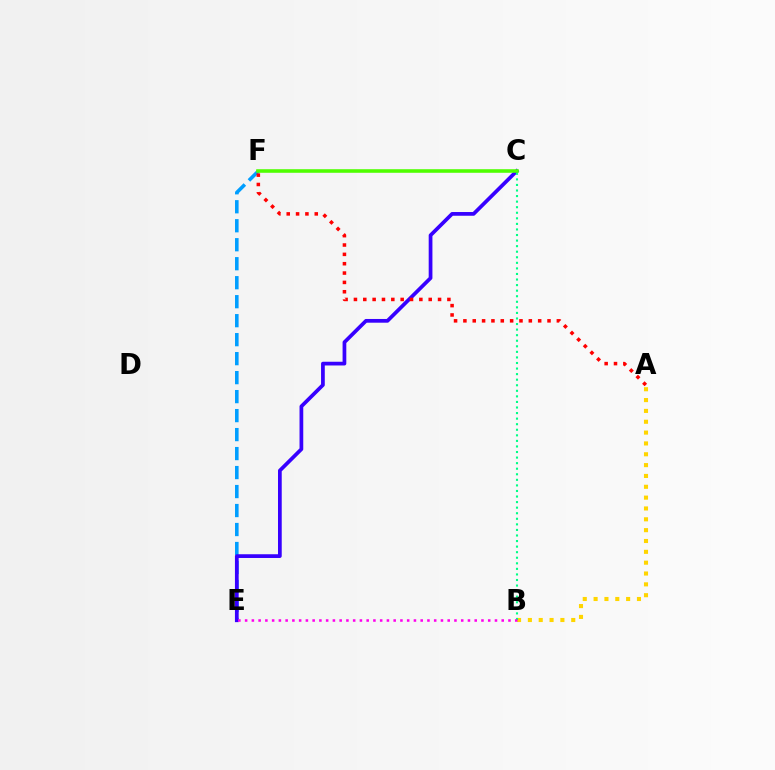{('E', 'F'): [{'color': '#009eff', 'line_style': 'dashed', 'thickness': 2.58}], ('C', 'E'): [{'color': '#3700ff', 'line_style': 'solid', 'thickness': 2.68}], ('A', 'B'): [{'color': '#ffd500', 'line_style': 'dotted', 'thickness': 2.95}], ('B', 'C'): [{'color': '#00ff86', 'line_style': 'dotted', 'thickness': 1.51}], ('A', 'F'): [{'color': '#ff0000', 'line_style': 'dotted', 'thickness': 2.54}], ('B', 'E'): [{'color': '#ff00ed', 'line_style': 'dotted', 'thickness': 1.83}], ('C', 'F'): [{'color': '#4fff00', 'line_style': 'solid', 'thickness': 2.57}]}